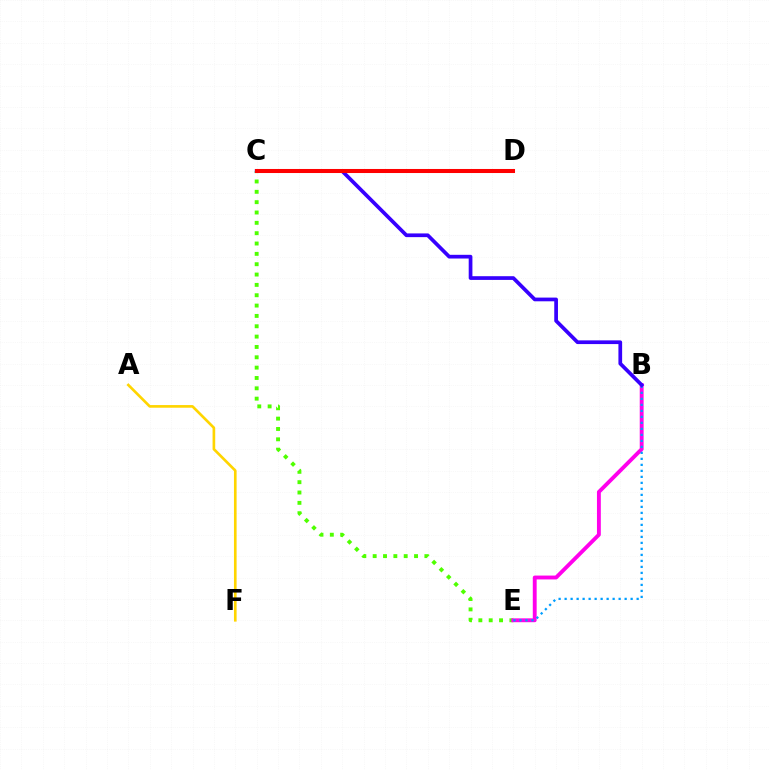{('C', 'E'): [{'color': '#4fff00', 'line_style': 'dotted', 'thickness': 2.81}], ('B', 'E'): [{'color': '#ff00ed', 'line_style': 'solid', 'thickness': 2.78}, {'color': '#009eff', 'line_style': 'dotted', 'thickness': 1.63}], ('B', 'C'): [{'color': '#3700ff', 'line_style': 'solid', 'thickness': 2.67}], ('C', 'D'): [{'color': '#00ff86', 'line_style': 'dotted', 'thickness': 2.83}, {'color': '#ff0000', 'line_style': 'solid', 'thickness': 2.92}], ('A', 'F'): [{'color': '#ffd500', 'line_style': 'solid', 'thickness': 1.91}]}